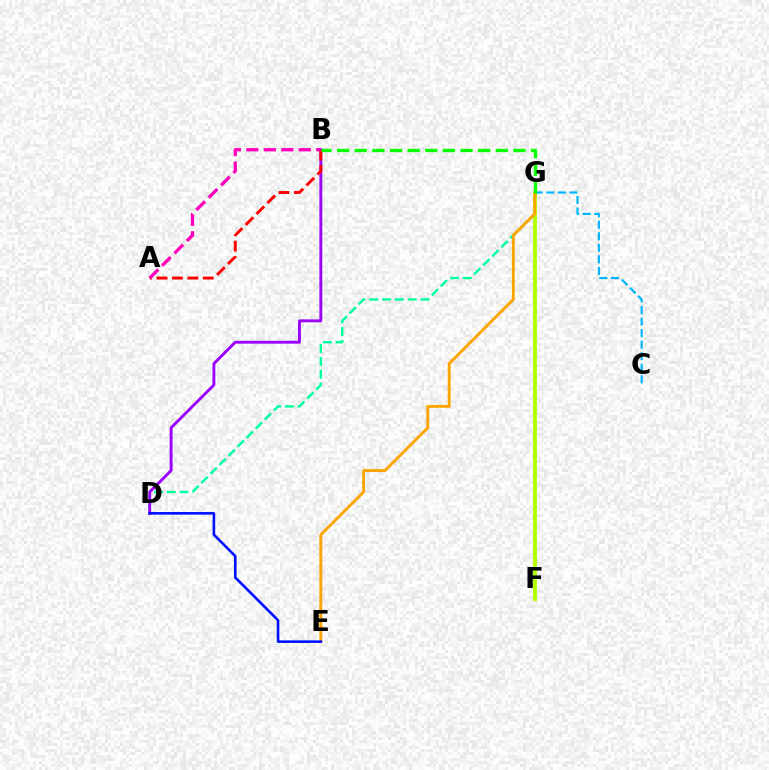{('D', 'G'): [{'color': '#00ff9d', 'line_style': 'dashed', 'thickness': 1.74}], ('B', 'D'): [{'color': '#9b00ff', 'line_style': 'solid', 'thickness': 2.07}], ('F', 'G'): [{'color': '#b3ff00', 'line_style': 'solid', 'thickness': 2.76}], ('C', 'G'): [{'color': '#00b5ff', 'line_style': 'dashed', 'thickness': 1.57}], ('A', 'B'): [{'color': '#ff0000', 'line_style': 'dashed', 'thickness': 2.1}, {'color': '#ff00bd', 'line_style': 'dashed', 'thickness': 2.37}], ('E', 'G'): [{'color': '#ffa500', 'line_style': 'solid', 'thickness': 2.09}], ('B', 'G'): [{'color': '#08ff00', 'line_style': 'dashed', 'thickness': 2.4}], ('D', 'E'): [{'color': '#0010ff', 'line_style': 'solid', 'thickness': 1.88}]}